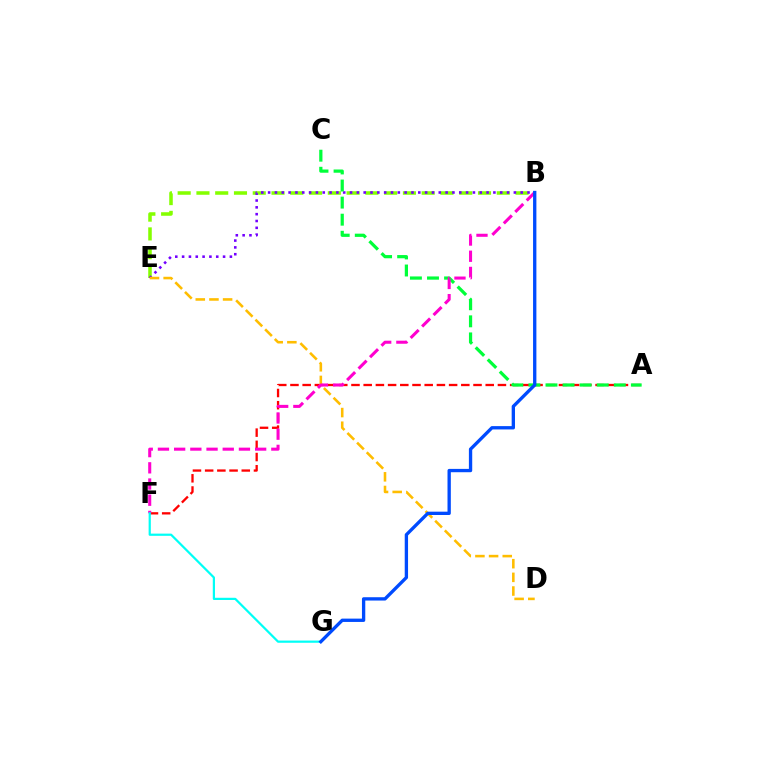{('A', 'F'): [{'color': '#ff0000', 'line_style': 'dashed', 'thickness': 1.66}], ('B', 'E'): [{'color': '#84ff00', 'line_style': 'dashed', 'thickness': 2.55}, {'color': '#7200ff', 'line_style': 'dotted', 'thickness': 1.85}], ('D', 'E'): [{'color': '#ffbd00', 'line_style': 'dashed', 'thickness': 1.86}], ('A', 'C'): [{'color': '#00ff39', 'line_style': 'dashed', 'thickness': 2.32}], ('B', 'F'): [{'color': '#ff00cf', 'line_style': 'dashed', 'thickness': 2.2}], ('F', 'G'): [{'color': '#00fff6', 'line_style': 'solid', 'thickness': 1.59}], ('B', 'G'): [{'color': '#004bff', 'line_style': 'solid', 'thickness': 2.4}]}